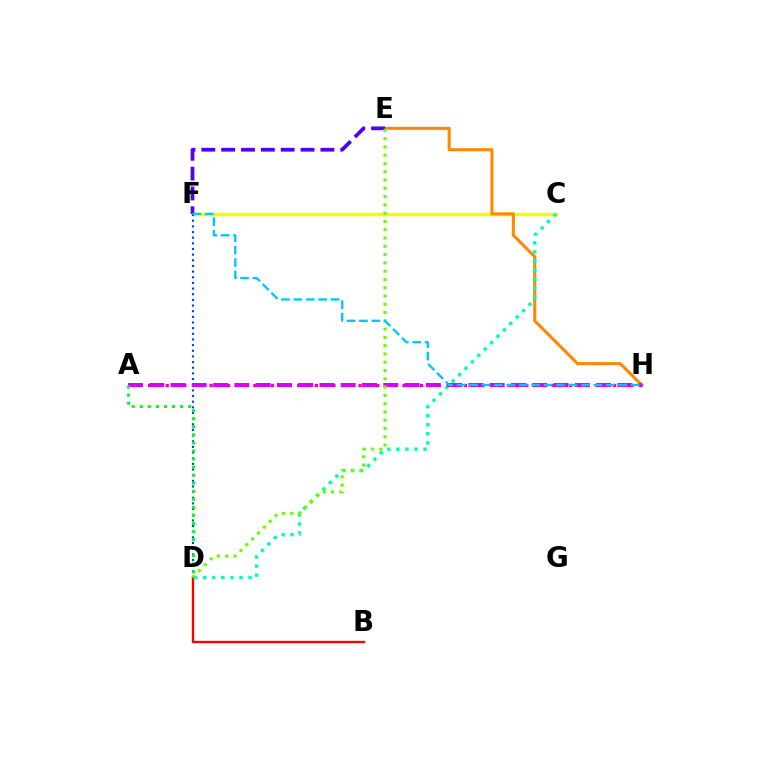{('C', 'F'): [{'color': '#eeff00', 'line_style': 'solid', 'thickness': 2.48}], ('B', 'D'): [{'color': '#ff0000', 'line_style': 'solid', 'thickness': 1.7}], ('D', 'F'): [{'color': '#003fff', 'line_style': 'dotted', 'thickness': 1.54}], ('E', 'H'): [{'color': '#ff8800', 'line_style': 'solid', 'thickness': 2.2}], ('A', 'H'): [{'color': '#ff00a0', 'line_style': 'dotted', 'thickness': 2.38}, {'color': '#d600ff', 'line_style': 'dashed', 'thickness': 2.89}], ('C', 'D'): [{'color': '#00ffaf', 'line_style': 'dotted', 'thickness': 2.46}], ('E', 'F'): [{'color': '#4f00ff', 'line_style': 'dashed', 'thickness': 2.7}], ('D', 'E'): [{'color': '#66ff00', 'line_style': 'dotted', 'thickness': 2.25}], ('F', 'H'): [{'color': '#00c7ff', 'line_style': 'dashed', 'thickness': 1.69}], ('A', 'D'): [{'color': '#00ff27', 'line_style': 'dotted', 'thickness': 2.19}]}